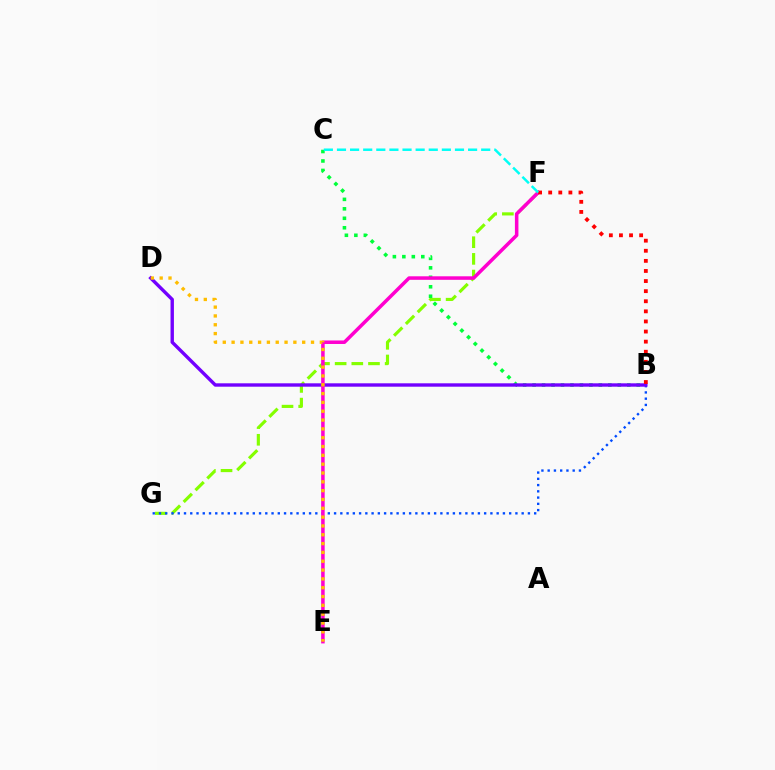{('F', 'G'): [{'color': '#84ff00', 'line_style': 'dashed', 'thickness': 2.26}], ('B', 'C'): [{'color': '#00ff39', 'line_style': 'dotted', 'thickness': 2.57}], ('B', 'G'): [{'color': '#004bff', 'line_style': 'dotted', 'thickness': 1.7}], ('B', 'D'): [{'color': '#7200ff', 'line_style': 'solid', 'thickness': 2.44}], ('E', 'F'): [{'color': '#ff00cf', 'line_style': 'solid', 'thickness': 2.53}], ('D', 'E'): [{'color': '#ffbd00', 'line_style': 'dotted', 'thickness': 2.4}], ('B', 'F'): [{'color': '#ff0000', 'line_style': 'dotted', 'thickness': 2.74}], ('C', 'F'): [{'color': '#00fff6', 'line_style': 'dashed', 'thickness': 1.78}]}